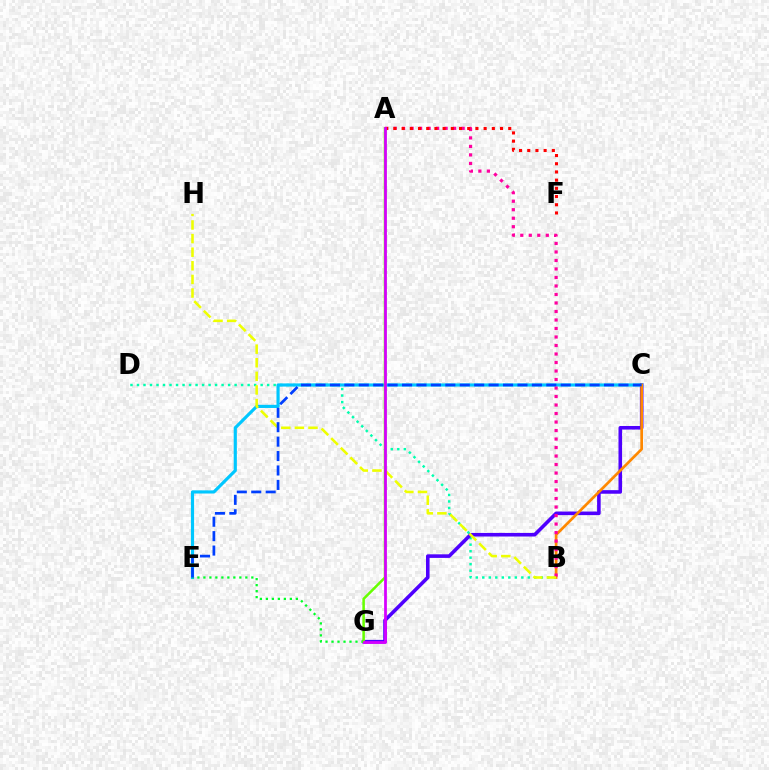{('B', 'D'): [{'color': '#00ffaf', 'line_style': 'dotted', 'thickness': 1.77}], ('C', 'G'): [{'color': '#4f00ff', 'line_style': 'solid', 'thickness': 2.58}], ('C', 'E'): [{'color': '#00c7ff', 'line_style': 'solid', 'thickness': 2.28}, {'color': '#003fff', 'line_style': 'dashed', 'thickness': 1.96}], ('E', 'G'): [{'color': '#00ff27', 'line_style': 'dotted', 'thickness': 1.63}], ('B', 'C'): [{'color': '#ff8800', 'line_style': 'solid', 'thickness': 1.94}], ('A', 'G'): [{'color': '#66ff00', 'line_style': 'solid', 'thickness': 1.82}, {'color': '#d600ff', 'line_style': 'solid', 'thickness': 1.99}], ('A', 'B'): [{'color': '#ff00a0', 'line_style': 'dotted', 'thickness': 2.31}], ('B', 'H'): [{'color': '#eeff00', 'line_style': 'dashed', 'thickness': 1.85}], ('A', 'F'): [{'color': '#ff0000', 'line_style': 'dotted', 'thickness': 2.23}]}